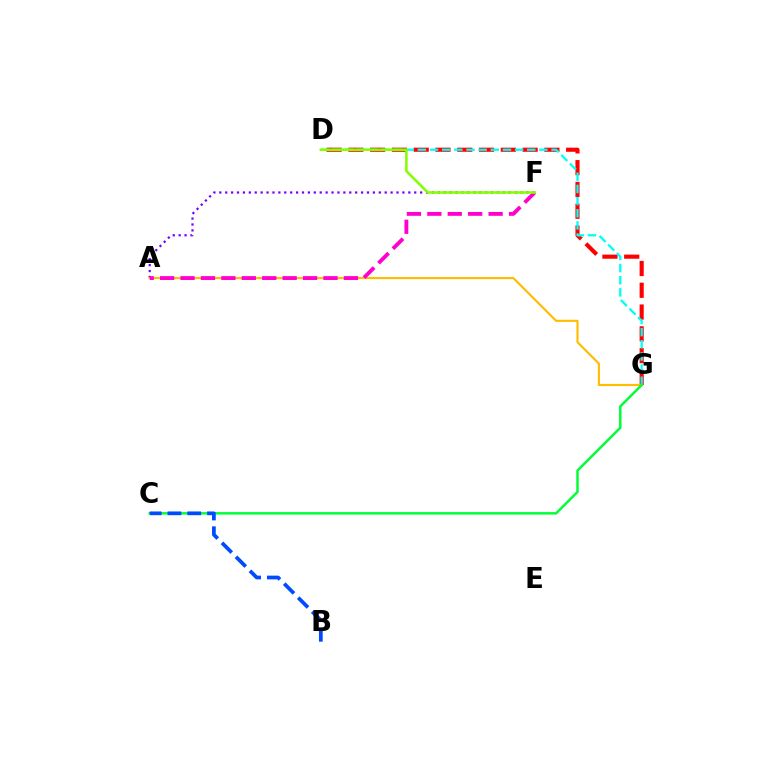{('D', 'G'): [{'color': '#ff0000', 'line_style': 'dashed', 'thickness': 2.96}, {'color': '#00fff6', 'line_style': 'dashed', 'thickness': 1.65}], ('A', 'F'): [{'color': '#7200ff', 'line_style': 'dotted', 'thickness': 1.6}, {'color': '#ff00cf', 'line_style': 'dashed', 'thickness': 2.77}], ('A', 'G'): [{'color': '#ffbd00', 'line_style': 'solid', 'thickness': 1.55}], ('C', 'G'): [{'color': '#00ff39', 'line_style': 'solid', 'thickness': 1.79}], ('B', 'C'): [{'color': '#004bff', 'line_style': 'dashed', 'thickness': 2.69}], ('D', 'F'): [{'color': '#84ff00', 'line_style': 'solid', 'thickness': 1.84}]}